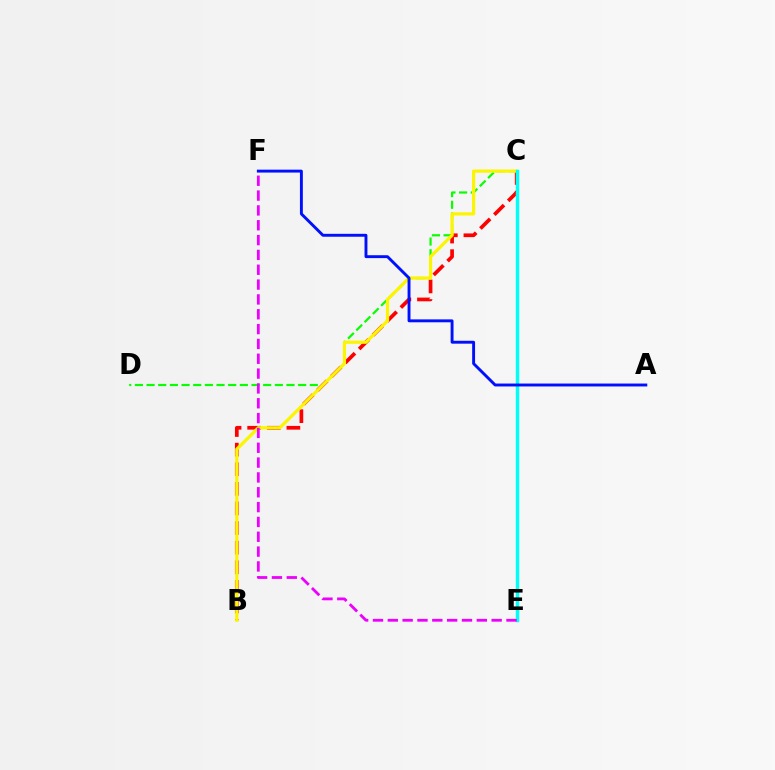{('C', 'D'): [{'color': '#08ff00', 'line_style': 'dashed', 'thickness': 1.58}], ('B', 'C'): [{'color': '#ff0000', 'line_style': 'dashed', 'thickness': 2.66}, {'color': '#fcf500', 'line_style': 'solid', 'thickness': 2.31}], ('C', 'E'): [{'color': '#00fff6', 'line_style': 'solid', 'thickness': 2.47}], ('A', 'F'): [{'color': '#0010ff', 'line_style': 'solid', 'thickness': 2.09}], ('E', 'F'): [{'color': '#ee00ff', 'line_style': 'dashed', 'thickness': 2.02}]}